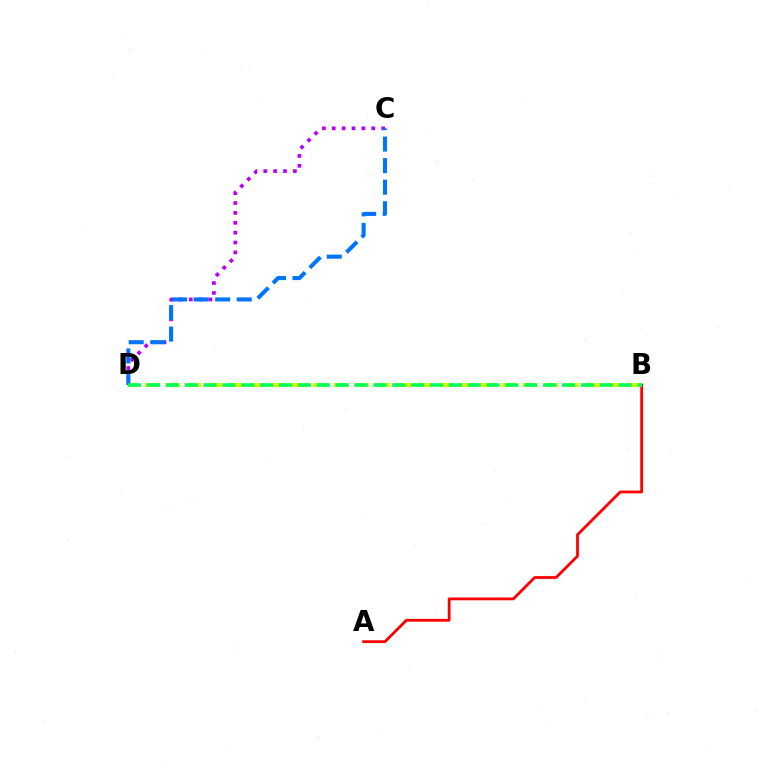{('A', 'B'): [{'color': '#ff0000', 'line_style': 'solid', 'thickness': 2.01}], ('C', 'D'): [{'color': '#b900ff', 'line_style': 'dotted', 'thickness': 2.68}, {'color': '#0074ff', 'line_style': 'dashed', 'thickness': 2.93}], ('B', 'D'): [{'color': '#d1ff00', 'line_style': 'dashed', 'thickness': 2.85}, {'color': '#00ff5c', 'line_style': 'dashed', 'thickness': 2.56}]}